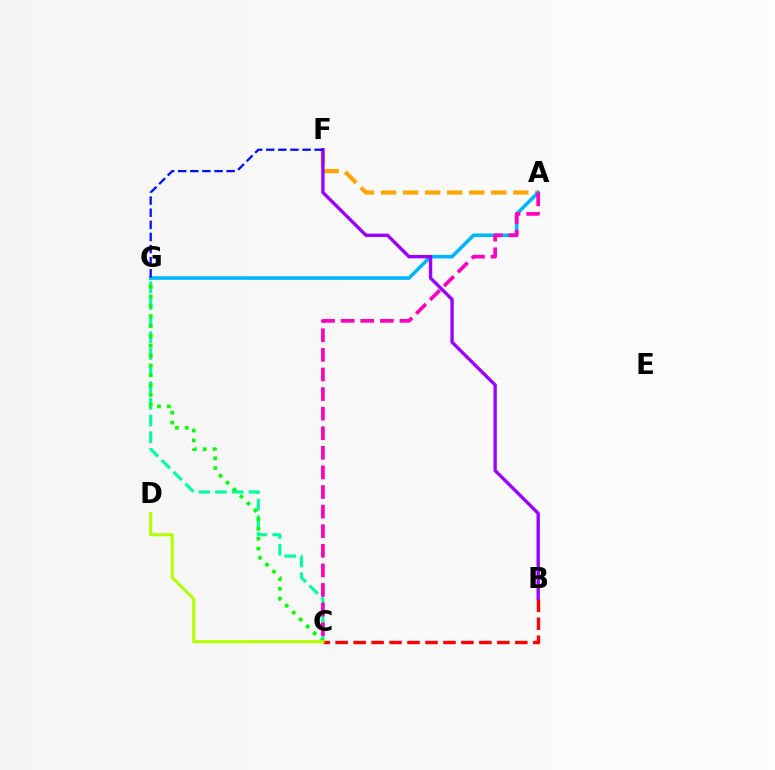{('A', 'F'): [{'color': '#ffa500', 'line_style': 'dashed', 'thickness': 2.99}], ('A', 'G'): [{'color': '#00b5ff', 'line_style': 'solid', 'thickness': 2.58}], ('C', 'G'): [{'color': '#00ff9d', 'line_style': 'dashed', 'thickness': 2.26}, {'color': '#08ff00', 'line_style': 'dotted', 'thickness': 2.67}], ('B', 'F'): [{'color': '#9b00ff', 'line_style': 'solid', 'thickness': 2.42}], ('A', 'C'): [{'color': '#ff00bd', 'line_style': 'dashed', 'thickness': 2.66}], ('B', 'C'): [{'color': '#ff0000', 'line_style': 'dashed', 'thickness': 2.44}], ('C', 'D'): [{'color': '#b3ff00', 'line_style': 'solid', 'thickness': 2.24}], ('F', 'G'): [{'color': '#0010ff', 'line_style': 'dashed', 'thickness': 1.65}]}